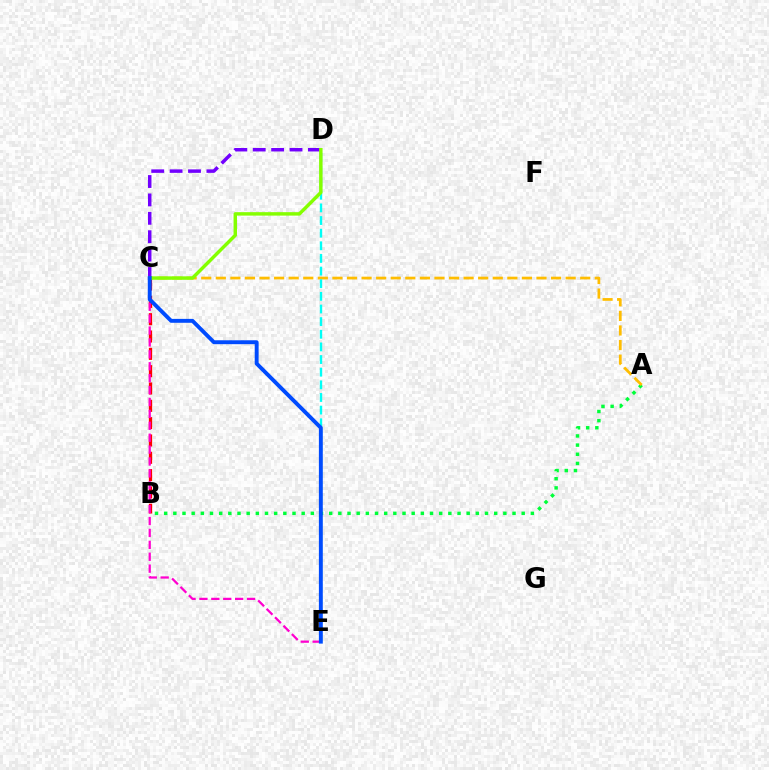{('B', 'C'): [{'color': '#ff0000', 'line_style': 'dashed', 'thickness': 2.35}], ('A', 'B'): [{'color': '#00ff39', 'line_style': 'dotted', 'thickness': 2.49}], ('A', 'C'): [{'color': '#ffbd00', 'line_style': 'dashed', 'thickness': 1.98}], ('D', 'E'): [{'color': '#00fff6', 'line_style': 'dashed', 'thickness': 1.72}], ('C', 'D'): [{'color': '#7200ff', 'line_style': 'dashed', 'thickness': 2.5}, {'color': '#84ff00', 'line_style': 'solid', 'thickness': 2.48}], ('C', 'E'): [{'color': '#ff00cf', 'line_style': 'dashed', 'thickness': 1.62}, {'color': '#004bff', 'line_style': 'solid', 'thickness': 2.81}]}